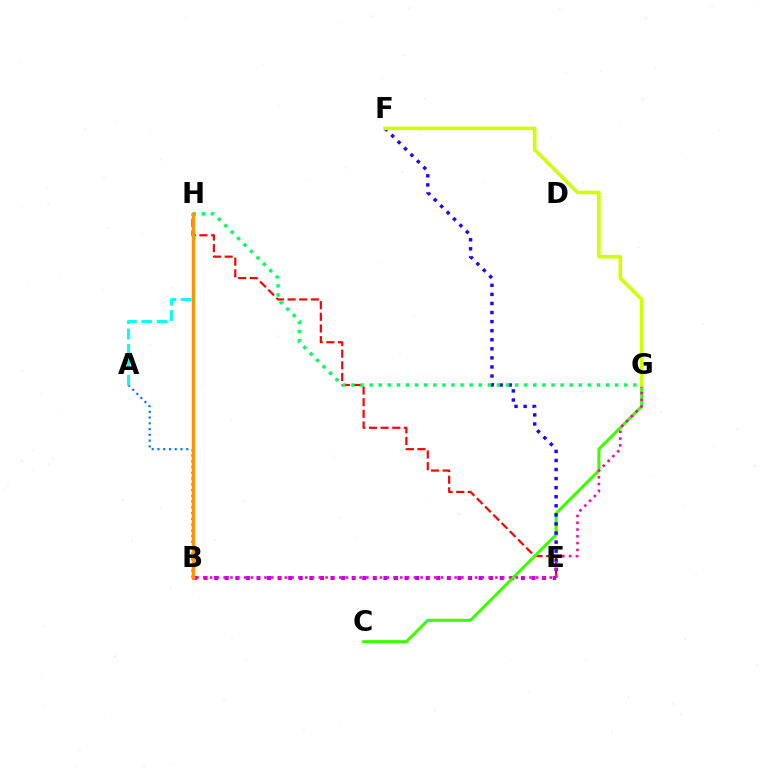{('B', 'E'): [{'color': '#b900ff', 'line_style': 'dotted', 'thickness': 2.87}], ('E', 'H'): [{'color': '#ff0000', 'line_style': 'dashed', 'thickness': 1.58}], ('C', 'G'): [{'color': '#3dff00', 'line_style': 'solid', 'thickness': 2.21}], ('E', 'F'): [{'color': '#2500ff', 'line_style': 'dotted', 'thickness': 2.46}], ('A', 'B'): [{'color': '#0074ff', 'line_style': 'dotted', 'thickness': 1.57}], ('G', 'H'): [{'color': '#00ff5c', 'line_style': 'dotted', 'thickness': 2.47}], ('A', 'H'): [{'color': '#00fff6', 'line_style': 'dashed', 'thickness': 2.09}], ('B', 'G'): [{'color': '#ff00ac', 'line_style': 'dotted', 'thickness': 1.85}], ('B', 'H'): [{'color': '#ff9400', 'line_style': 'solid', 'thickness': 2.5}], ('F', 'G'): [{'color': '#d1ff00', 'line_style': 'solid', 'thickness': 2.59}]}